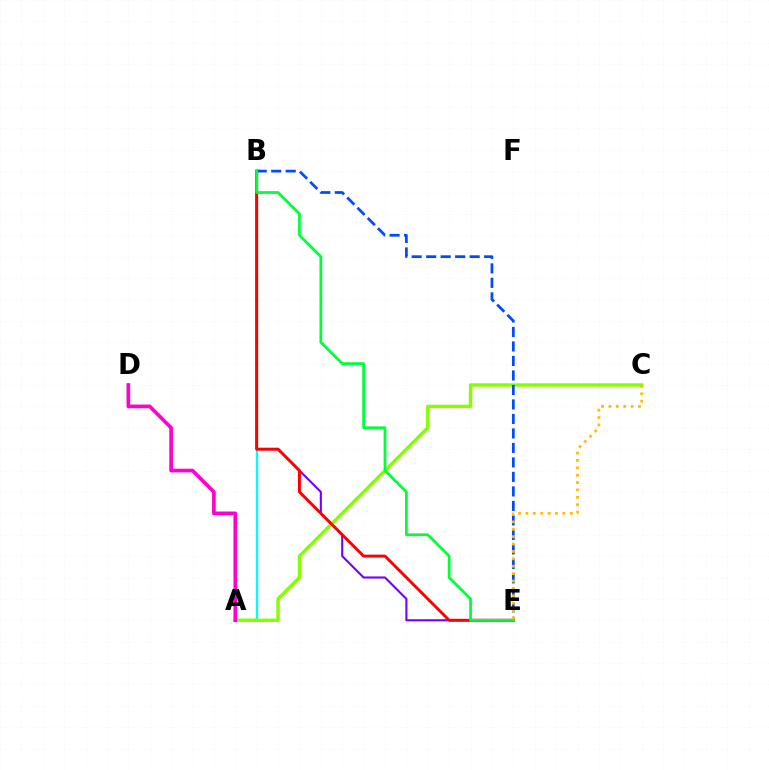{('A', 'B'): [{'color': '#00fff6', 'line_style': 'solid', 'thickness': 1.65}], ('B', 'E'): [{'color': '#7200ff', 'line_style': 'solid', 'thickness': 1.5}, {'color': '#ff0000', 'line_style': 'solid', 'thickness': 2.13}, {'color': '#004bff', 'line_style': 'dashed', 'thickness': 1.97}, {'color': '#00ff39', 'line_style': 'solid', 'thickness': 1.99}], ('A', 'C'): [{'color': '#84ff00', 'line_style': 'solid', 'thickness': 2.47}], ('A', 'D'): [{'color': '#ff00cf', 'line_style': 'solid', 'thickness': 2.64}], ('C', 'E'): [{'color': '#ffbd00', 'line_style': 'dotted', 'thickness': 2.01}]}